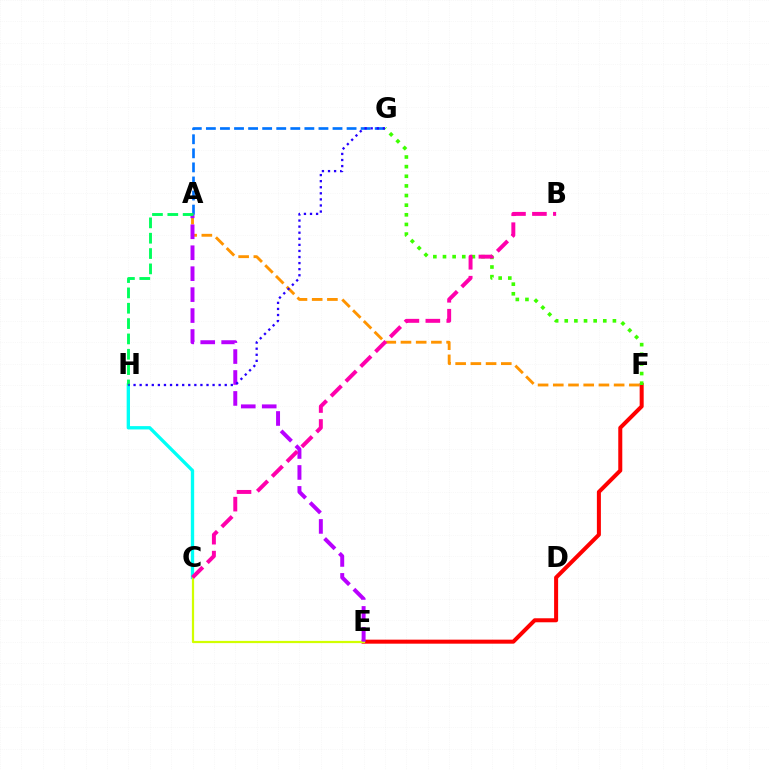{('A', 'F'): [{'color': '#ff9400', 'line_style': 'dashed', 'thickness': 2.07}], ('E', 'F'): [{'color': '#ff0000', 'line_style': 'solid', 'thickness': 2.89}], ('F', 'G'): [{'color': '#3dff00', 'line_style': 'dotted', 'thickness': 2.62}], ('C', 'H'): [{'color': '#00fff6', 'line_style': 'solid', 'thickness': 2.4}], ('C', 'E'): [{'color': '#d1ff00', 'line_style': 'solid', 'thickness': 1.6}], ('A', 'E'): [{'color': '#b900ff', 'line_style': 'dashed', 'thickness': 2.84}], ('B', 'C'): [{'color': '#ff00ac', 'line_style': 'dashed', 'thickness': 2.84}], ('A', 'G'): [{'color': '#0074ff', 'line_style': 'dashed', 'thickness': 1.91}], ('A', 'H'): [{'color': '#00ff5c', 'line_style': 'dashed', 'thickness': 2.08}], ('G', 'H'): [{'color': '#2500ff', 'line_style': 'dotted', 'thickness': 1.65}]}